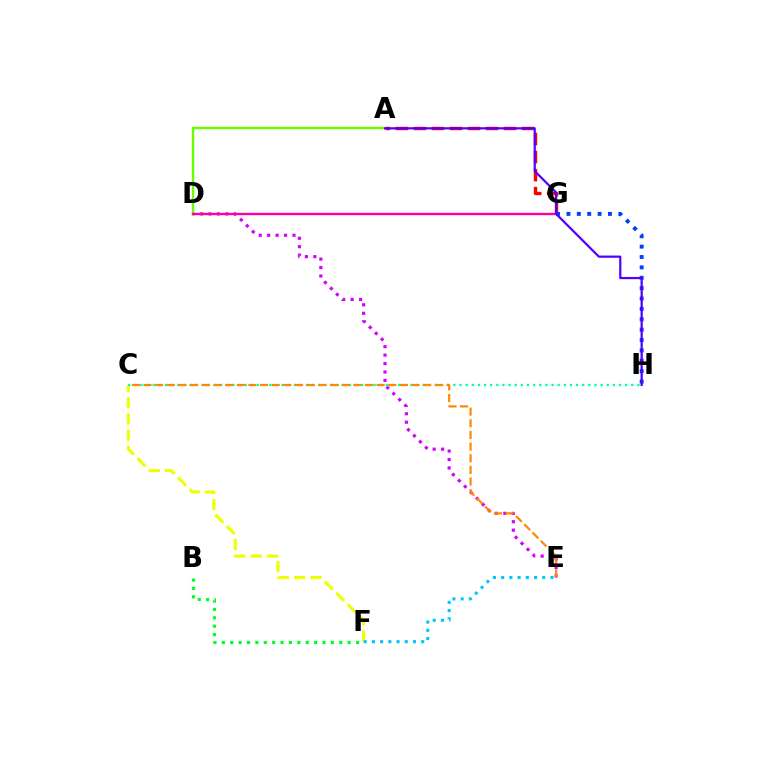{('D', 'E'): [{'color': '#d600ff', 'line_style': 'dotted', 'thickness': 2.29}], ('A', 'G'): [{'color': '#ff0000', 'line_style': 'dashed', 'thickness': 2.45}], ('A', 'D'): [{'color': '#66ff00', 'line_style': 'solid', 'thickness': 1.71}], ('C', 'F'): [{'color': '#eeff00', 'line_style': 'dashed', 'thickness': 2.21}], ('G', 'H'): [{'color': '#003fff', 'line_style': 'dotted', 'thickness': 2.82}], ('D', 'G'): [{'color': '#ff00a0', 'line_style': 'solid', 'thickness': 1.7}], ('E', 'F'): [{'color': '#00c7ff', 'line_style': 'dotted', 'thickness': 2.23}], ('C', 'H'): [{'color': '#00ffaf', 'line_style': 'dotted', 'thickness': 1.67}], ('B', 'F'): [{'color': '#00ff27', 'line_style': 'dotted', 'thickness': 2.28}], ('C', 'E'): [{'color': '#ff8800', 'line_style': 'dashed', 'thickness': 1.58}], ('A', 'H'): [{'color': '#4f00ff', 'line_style': 'solid', 'thickness': 1.59}]}